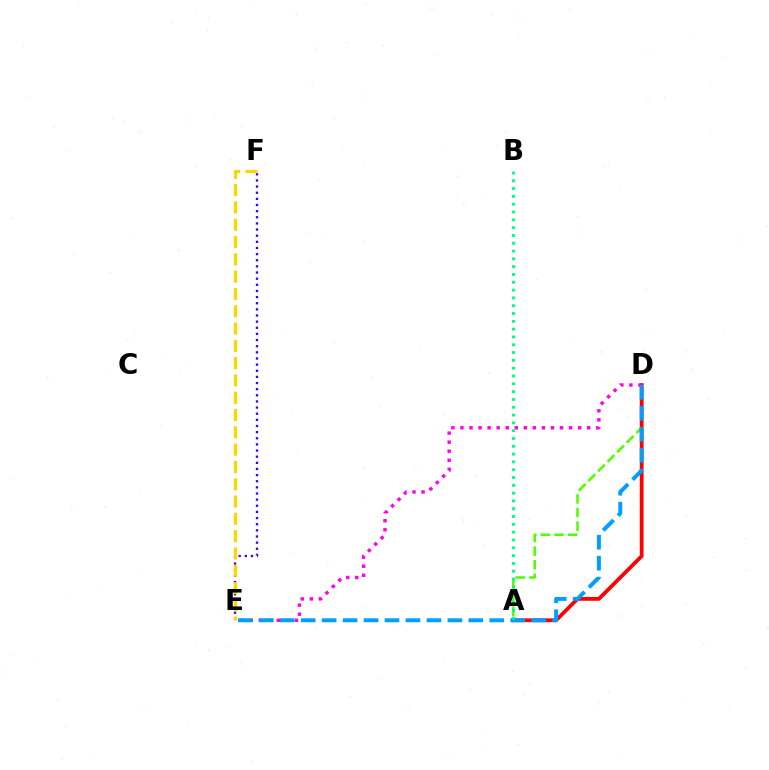{('A', 'D'): [{'color': '#4fff00', 'line_style': 'dashed', 'thickness': 1.84}, {'color': '#ff0000', 'line_style': 'solid', 'thickness': 2.71}], ('E', 'F'): [{'color': '#3700ff', 'line_style': 'dotted', 'thickness': 1.67}, {'color': '#ffd500', 'line_style': 'dashed', 'thickness': 2.35}], ('D', 'E'): [{'color': '#ff00ed', 'line_style': 'dotted', 'thickness': 2.46}, {'color': '#009eff', 'line_style': 'dashed', 'thickness': 2.85}], ('A', 'B'): [{'color': '#00ff86', 'line_style': 'dotted', 'thickness': 2.12}]}